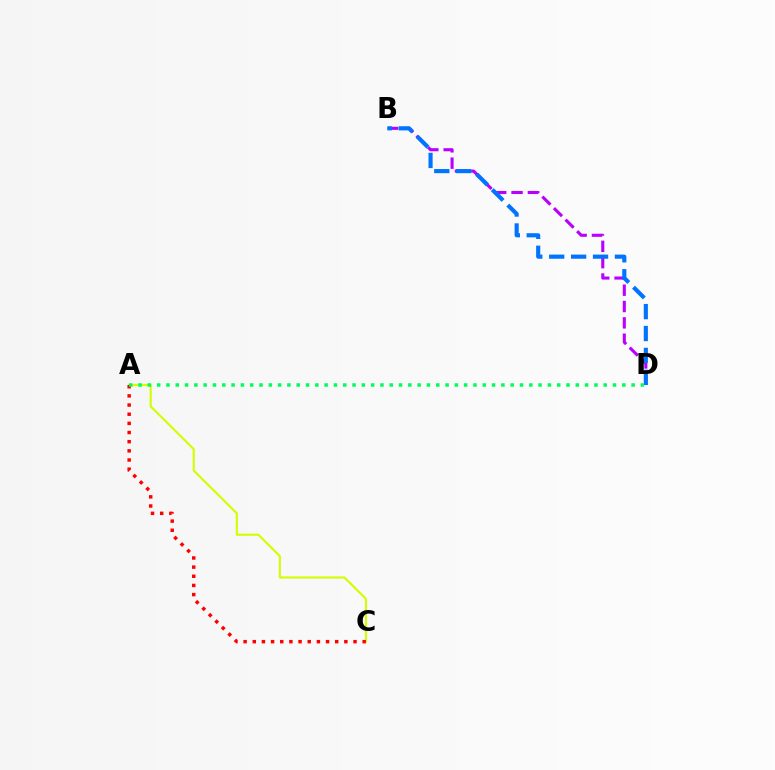{('B', 'D'): [{'color': '#b900ff', 'line_style': 'dashed', 'thickness': 2.22}, {'color': '#0074ff', 'line_style': 'dashed', 'thickness': 2.98}], ('A', 'C'): [{'color': '#d1ff00', 'line_style': 'solid', 'thickness': 1.53}, {'color': '#ff0000', 'line_style': 'dotted', 'thickness': 2.49}], ('A', 'D'): [{'color': '#00ff5c', 'line_style': 'dotted', 'thickness': 2.53}]}